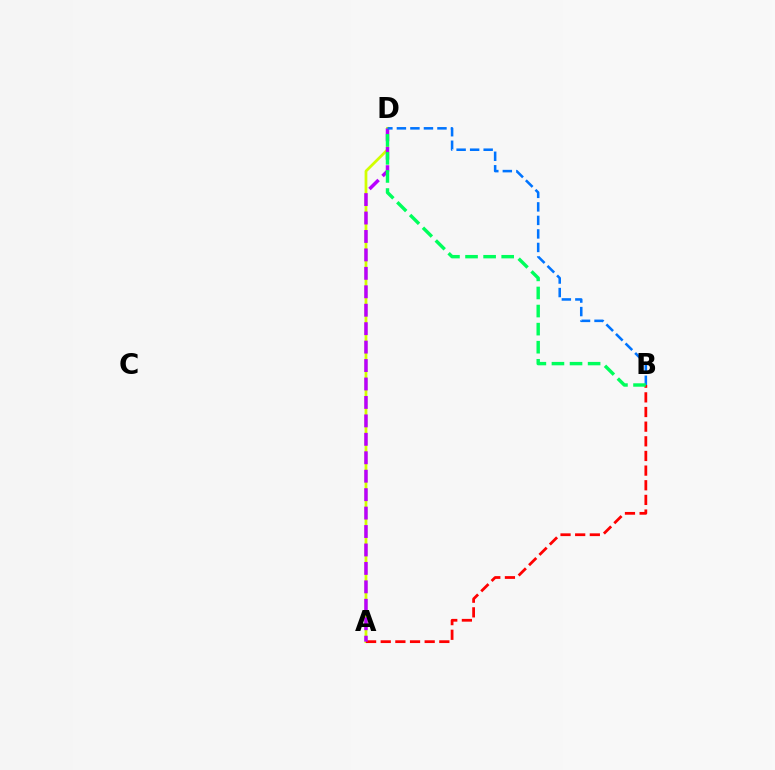{('A', 'D'): [{'color': '#d1ff00', 'line_style': 'solid', 'thickness': 1.98}, {'color': '#b900ff', 'line_style': 'dashed', 'thickness': 2.51}], ('A', 'B'): [{'color': '#ff0000', 'line_style': 'dashed', 'thickness': 1.99}], ('B', 'D'): [{'color': '#0074ff', 'line_style': 'dashed', 'thickness': 1.84}, {'color': '#00ff5c', 'line_style': 'dashed', 'thickness': 2.46}]}